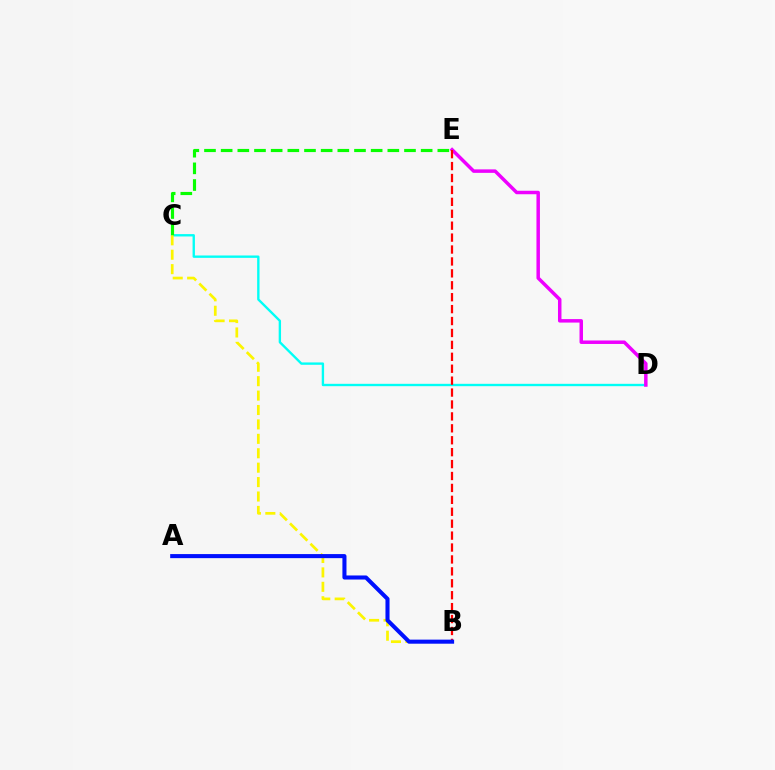{('C', 'D'): [{'color': '#00fff6', 'line_style': 'solid', 'thickness': 1.7}], ('C', 'E'): [{'color': '#08ff00', 'line_style': 'dashed', 'thickness': 2.26}], ('B', 'C'): [{'color': '#fcf500', 'line_style': 'dashed', 'thickness': 1.96}], ('D', 'E'): [{'color': '#ee00ff', 'line_style': 'solid', 'thickness': 2.5}], ('B', 'E'): [{'color': '#ff0000', 'line_style': 'dashed', 'thickness': 1.62}], ('A', 'B'): [{'color': '#0010ff', 'line_style': 'solid', 'thickness': 2.93}]}